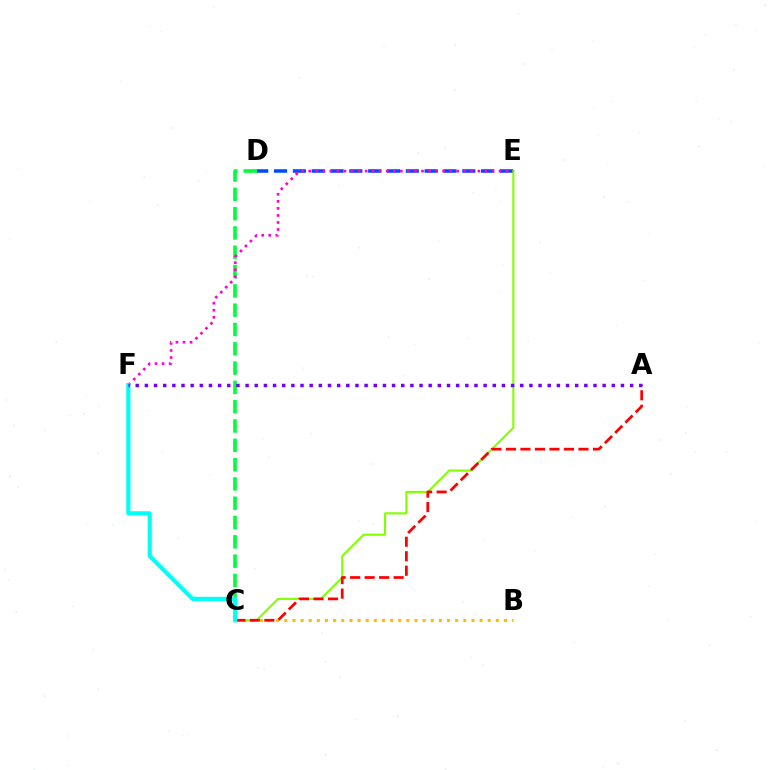{('B', 'C'): [{'color': '#ffbd00', 'line_style': 'dotted', 'thickness': 2.21}], ('D', 'E'): [{'color': '#004bff', 'line_style': 'dashed', 'thickness': 2.56}], ('C', 'E'): [{'color': '#84ff00', 'line_style': 'solid', 'thickness': 1.52}], ('C', 'D'): [{'color': '#00ff39', 'line_style': 'dashed', 'thickness': 2.62}], ('A', 'C'): [{'color': '#ff0000', 'line_style': 'dashed', 'thickness': 1.97}], ('E', 'F'): [{'color': '#ff00cf', 'line_style': 'dotted', 'thickness': 1.92}], ('C', 'F'): [{'color': '#00fff6', 'line_style': 'solid', 'thickness': 2.99}], ('A', 'F'): [{'color': '#7200ff', 'line_style': 'dotted', 'thickness': 2.49}]}